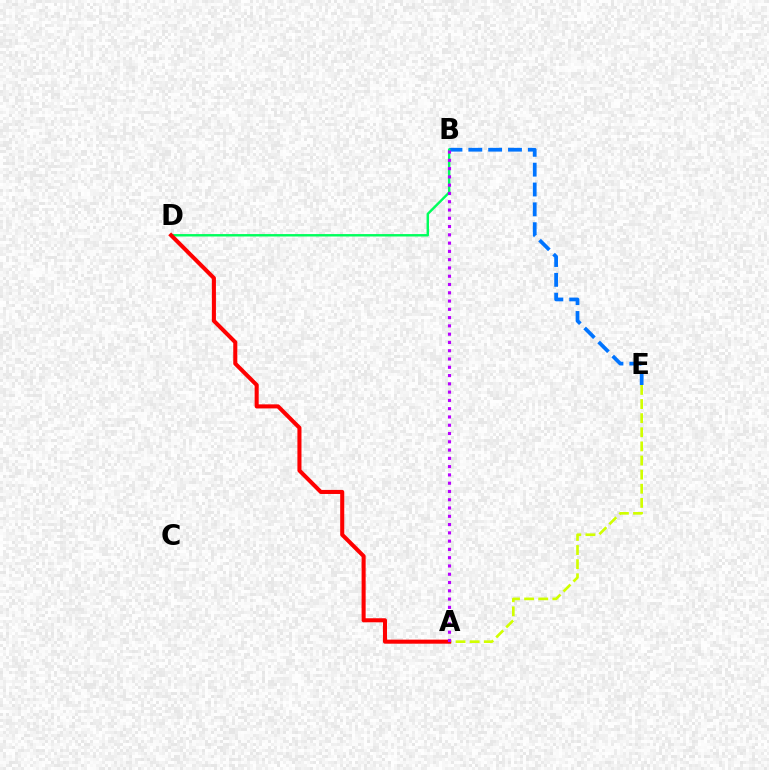{('B', 'E'): [{'color': '#0074ff', 'line_style': 'dashed', 'thickness': 2.7}], ('B', 'D'): [{'color': '#00ff5c', 'line_style': 'solid', 'thickness': 1.74}], ('A', 'E'): [{'color': '#d1ff00', 'line_style': 'dashed', 'thickness': 1.92}], ('A', 'D'): [{'color': '#ff0000', 'line_style': 'solid', 'thickness': 2.92}], ('A', 'B'): [{'color': '#b900ff', 'line_style': 'dotted', 'thickness': 2.25}]}